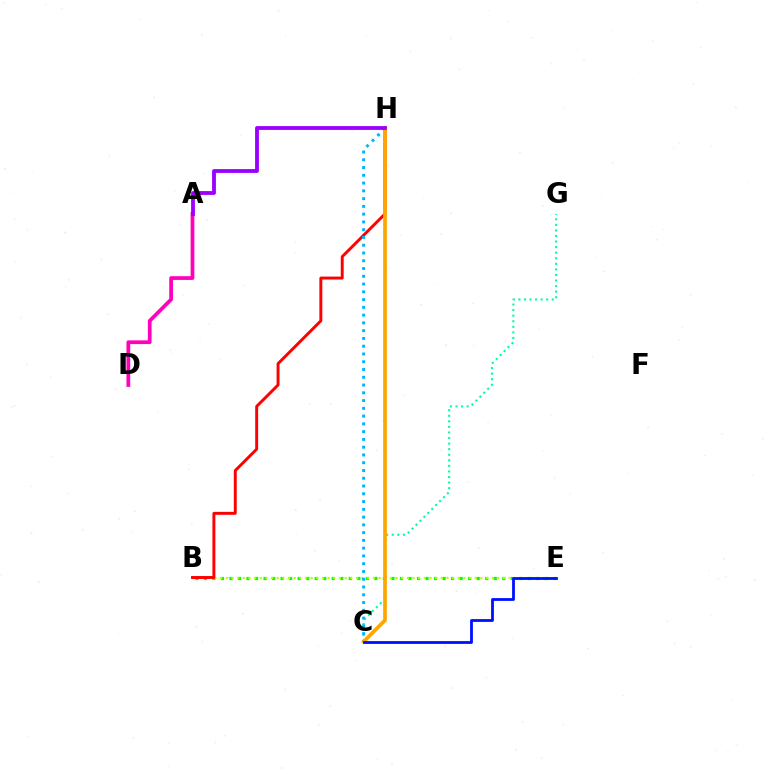{('B', 'E'): [{'color': '#08ff00', 'line_style': 'dotted', 'thickness': 2.32}, {'color': '#b3ff00', 'line_style': 'dotted', 'thickness': 1.54}], ('C', 'G'): [{'color': '#00ff9d', 'line_style': 'dotted', 'thickness': 1.51}], ('A', 'D'): [{'color': '#ff00bd', 'line_style': 'solid', 'thickness': 2.7}], ('B', 'H'): [{'color': '#ff0000', 'line_style': 'solid', 'thickness': 2.11}], ('C', 'H'): [{'color': '#00b5ff', 'line_style': 'dotted', 'thickness': 2.11}, {'color': '#ffa500', 'line_style': 'solid', 'thickness': 2.67}], ('C', 'E'): [{'color': '#0010ff', 'line_style': 'solid', 'thickness': 2.01}], ('A', 'H'): [{'color': '#9b00ff', 'line_style': 'solid', 'thickness': 2.75}]}